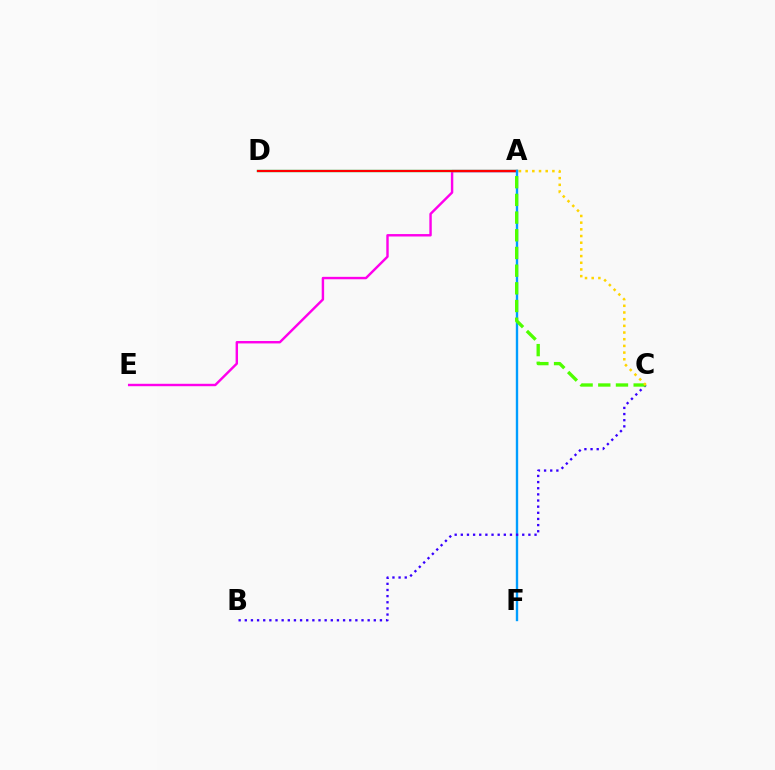{('A', 'E'): [{'color': '#ff00ed', 'line_style': 'solid', 'thickness': 1.74}], ('A', 'D'): [{'color': '#00ff86', 'line_style': 'solid', 'thickness': 1.73}, {'color': '#ff0000', 'line_style': 'solid', 'thickness': 1.59}], ('A', 'F'): [{'color': '#009eff', 'line_style': 'solid', 'thickness': 1.71}], ('B', 'C'): [{'color': '#3700ff', 'line_style': 'dotted', 'thickness': 1.67}], ('A', 'C'): [{'color': '#4fff00', 'line_style': 'dashed', 'thickness': 2.4}, {'color': '#ffd500', 'line_style': 'dotted', 'thickness': 1.82}]}